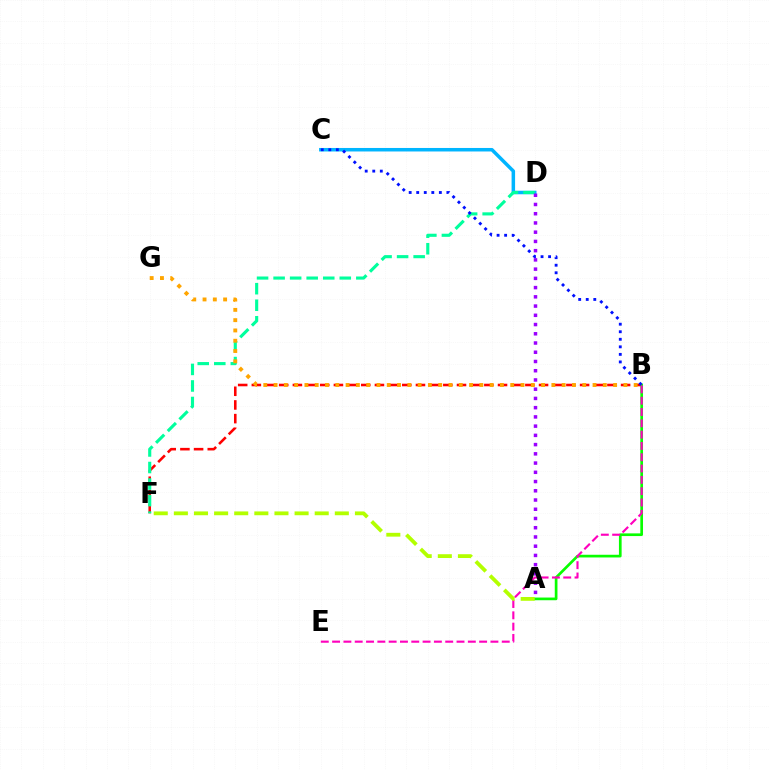{('C', 'D'): [{'color': '#00b5ff', 'line_style': 'solid', 'thickness': 2.52}], ('B', 'F'): [{'color': '#ff0000', 'line_style': 'dashed', 'thickness': 1.86}], ('D', 'F'): [{'color': '#00ff9d', 'line_style': 'dashed', 'thickness': 2.25}], ('A', 'D'): [{'color': '#9b00ff', 'line_style': 'dotted', 'thickness': 2.51}], ('A', 'B'): [{'color': '#08ff00', 'line_style': 'solid', 'thickness': 1.94}], ('B', 'E'): [{'color': '#ff00bd', 'line_style': 'dashed', 'thickness': 1.54}], ('B', 'G'): [{'color': '#ffa500', 'line_style': 'dotted', 'thickness': 2.8}], ('A', 'F'): [{'color': '#b3ff00', 'line_style': 'dashed', 'thickness': 2.73}], ('B', 'C'): [{'color': '#0010ff', 'line_style': 'dotted', 'thickness': 2.05}]}